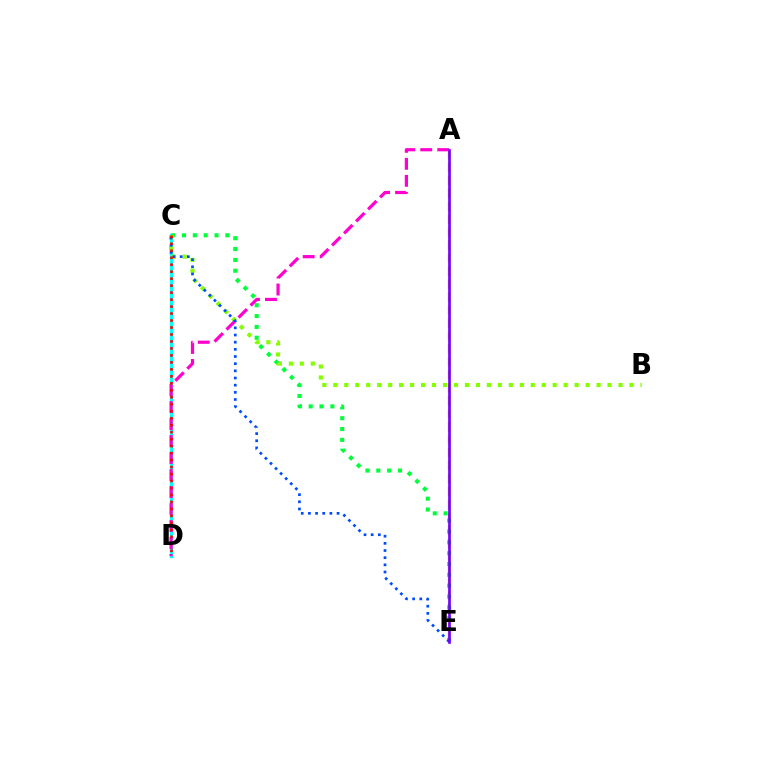{('C', 'D'): [{'color': '#00fff6', 'line_style': 'solid', 'thickness': 2.4}, {'color': '#ff0000', 'line_style': 'dotted', 'thickness': 1.9}], ('A', 'E'): [{'color': '#ffbd00', 'line_style': 'dashed', 'thickness': 1.76}, {'color': '#7200ff', 'line_style': 'solid', 'thickness': 1.92}], ('C', 'E'): [{'color': '#00ff39', 'line_style': 'dotted', 'thickness': 2.95}, {'color': '#004bff', 'line_style': 'dotted', 'thickness': 1.95}], ('B', 'C'): [{'color': '#84ff00', 'line_style': 'dotted', 'thickness': 2.98}], ('A', 'D'): [{'color': '#ff00cf', 'line_style': 'dashed', 'thickness': 2.31}]}